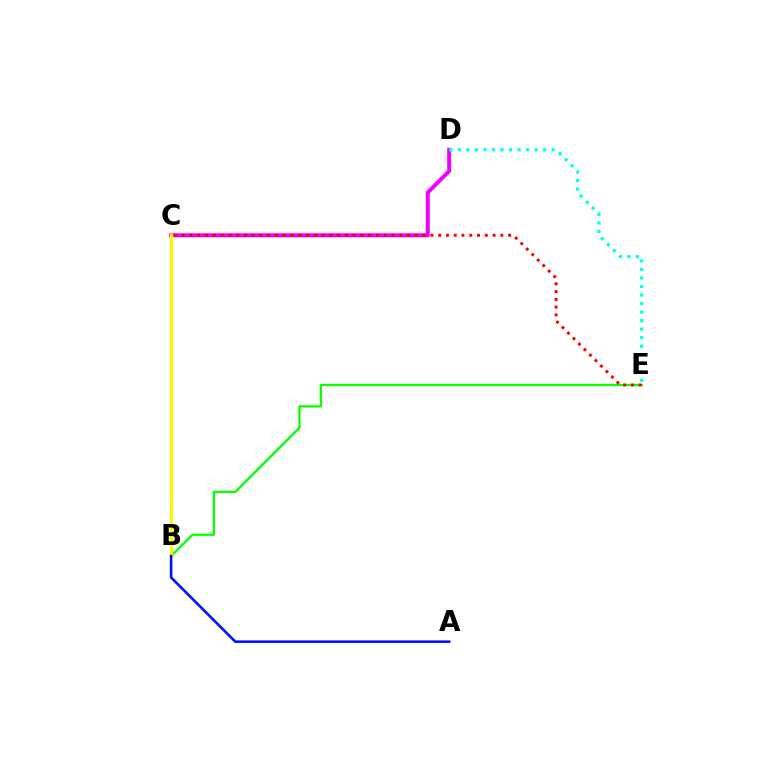{('C', 'D'): [{'color': '#ee00ff', 'line_style': 'solid', 'thickness': 2.84}], ('D', 'E'): [{'color': '#00fff6', 'line_style': 'dotted', 'thickness': 2.32}], ('B', 'E'): [{'color': '#08ff00', 'line_style': 'solid', 'thickness': 1.65}], ('C', 'E'): [{'color': '#ff0000', 'line_style': 'dotted', 'thickness': 2.11}], ('B', 'C'): [{'color': '#fcf500', 'line_style': 'solid', 'thickness': 2.33}], ('A', 'B'): [{'color': '#0010ff', 'line_style': 'solid', 'thickness': 1.85}]}